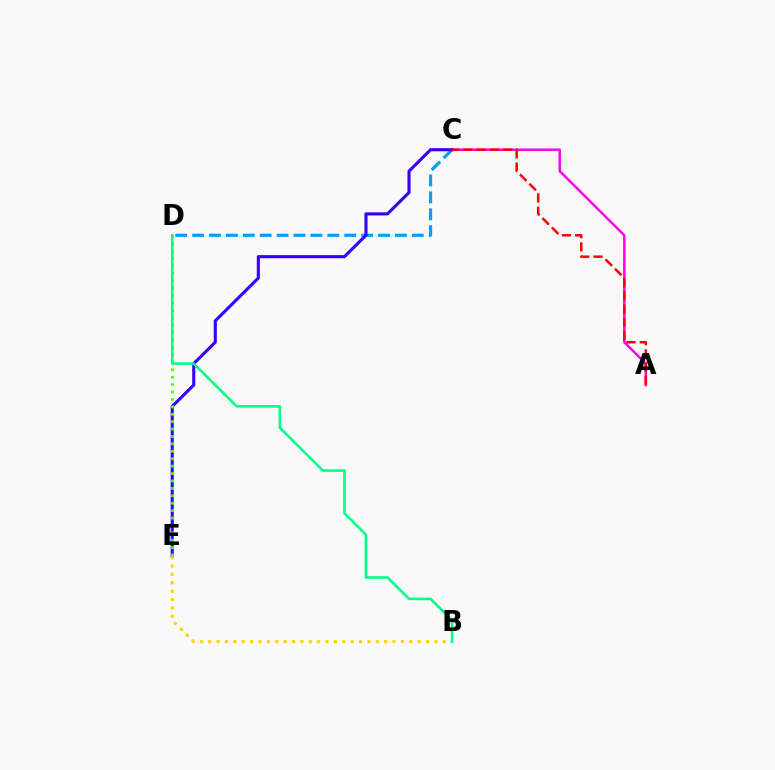{('A', 'C'): [{'color': '#ff00ed', 'line_style': 'solid', 'thickness': 1.79}, {'color': '#ff0000', 'line_style': 'dashed', 'thickness': 1.8}], ('C', 'D'): [{'color': '#009eff', 'line_style': 'dashed', 'thickness': 2.3}], ('C', 'E'): [{'color': '#3700ff', 'line_style': 'solid', 'thickness': 2.24}], ('B', 'E'): [{'color': '#ffd500', 'line_style': 'dotted', 'thickness': 2.28}], ('D', 'E'): [{'color': '#4fff00', 'line_style': 'dotted', 'thickness': 2.01}], ('B', 'D'): [{'color': '#00ff86', 'line_style': 'solid', 'thickness': 1.86}]}